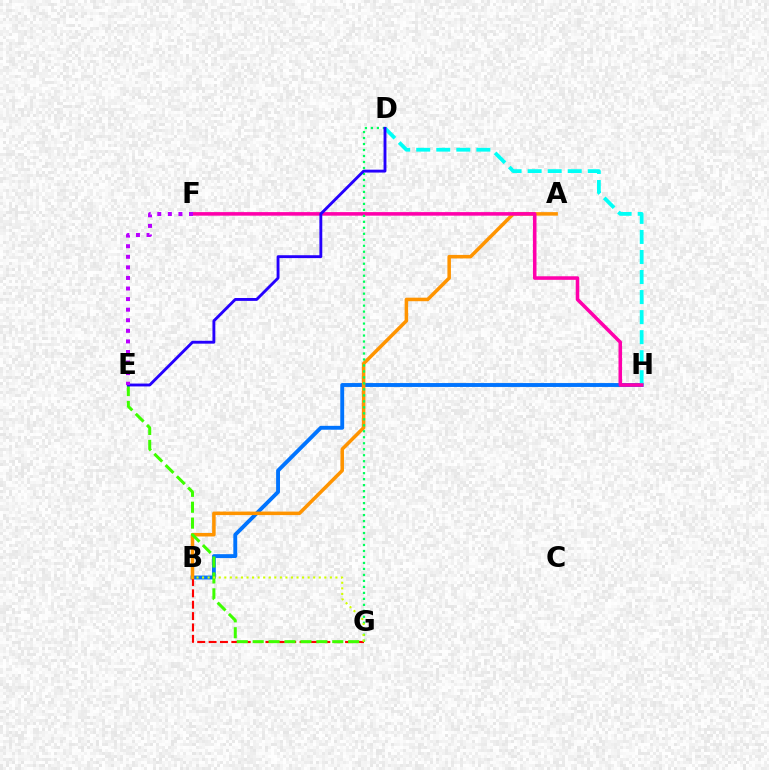{('B', 'H'): [{'color': '#0074ff', 'line_style': 'solid', 'thickness': 2.8}], ('B', 'G'): [{'color': '#ff0000', 'line_style': 'dashed', 'thickness': 1.55}, {'color': '#d1ff00', 'line_style': 'dotted', 'thickness': 1.51}], ('A', 'B'): [{'color': '#ff9400', 'line_style': 'solid', 'thickness': 2.53}], ('D', 'H'): [{'color': '#00fff6', 'line_style': 'dashed', 'thickness': 2.72}], ('F', 'H'): [{'color': '#ff00ac', 'line_style': 'solid', 'thickness': 2.56}], ('D', 'G'): [{'color': '#00ff5c', 'line_style': 'dotted', 'thickness': 1.63}], ('E', 'G'): [{'color': '#3dff00', 'line_style': 'dashed', 'thickness': 2.16}], ('D', 'E'): [{'color': '#2500ff', 'line_style': 'solid', 'thickness': 2.07}], ('E', 'F'): [{'color': '#b900ff', 'line_style': 'dotted', 'thickness': 2.87}]}